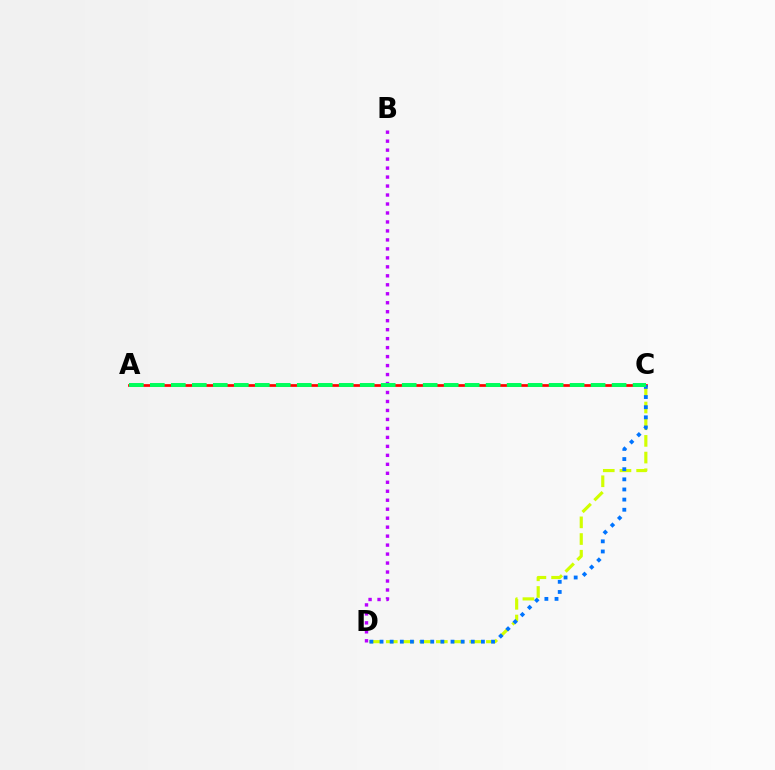{('C', 'D'): [{'color': '#d1ff00', 'line_style': 'dashed', 'thickness': 2.27}, {'color': '#0074ff', 'line_style': 'dotted', 'thickness': 2.75}], ('B', 'D'): [{'color': '#b900ff', 'line_style': 'dotted', 'thickness': 2.44}], ('A', 'C'): [{'color': '#ff0000', 'line_style': 'solid', 'thickness': 1.96}, {'color': '#00ff5c', 'line_style': 'dashed', 'thickness': 2.85}]}